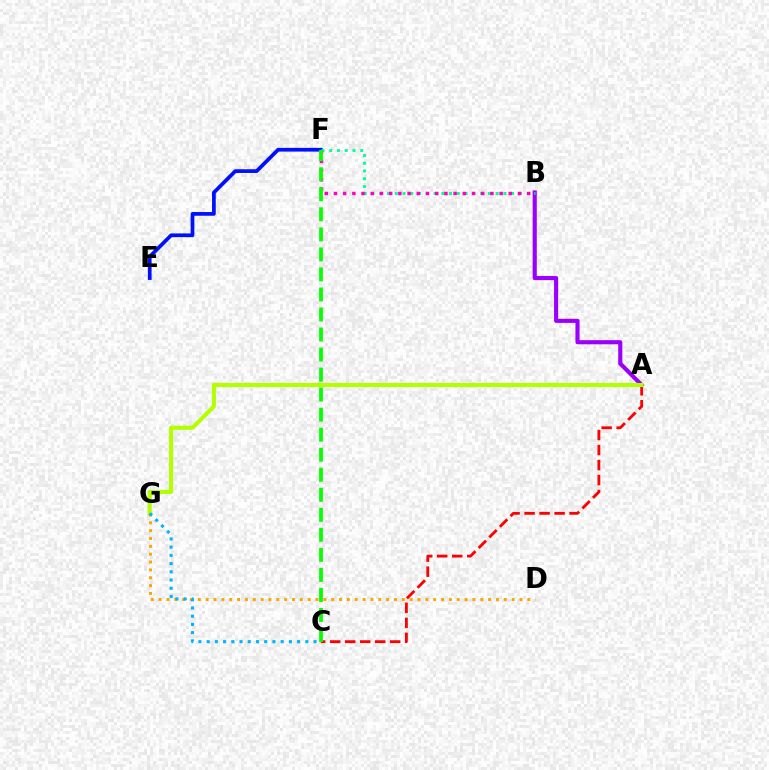{('E', 'F'): [{'color': '#0010ff', 'line_style': 'solid', 'thickness': 2.68}], ('A', 'C'): [{'color': '#ff0000', 'line_style': 'dashed', 'thickness': 2.04}], ('A', 'B'): [{'color': '#9b00ff', 'line_style': 'solid', 'thickness': 2.97}], ('B', 'F'): [{'color': '#00ff9d', 'line_style': 'dotted', 'thickness': 2.11}, {'color': '#ff00bd', 'line_style': 'dotted', 'thickness': 2.5}], ('A', 'G'): [{'color': '#b3ff00', 'line_style': 'solid', 'thickness': 2.96}], ('D', 'G'): [{'color': '#ffa500', 'line_style': 'dotted', 'thickness': 2.13}], ('C', 'F'): [{'color': '#08ff00', 'line_style': 'dashed', 'thickness': 2.72}], ('C', 'G'): [{'color': '#00b5ff', 'line_style': 'dotted', 'thickness': 2.23}]}